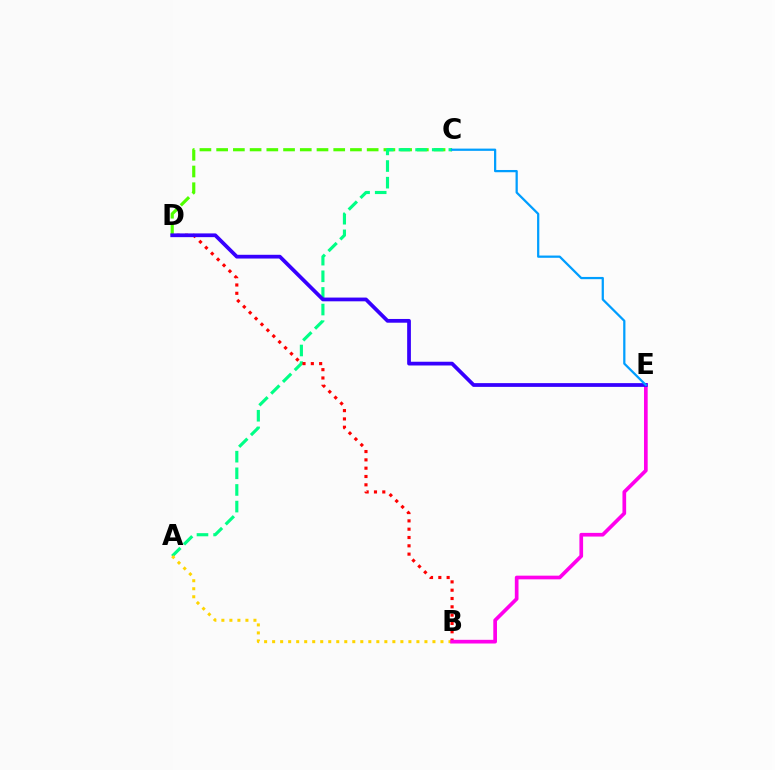{('C', 'D'): [{'color': '#4fff00', 'line_style': 'dashed', 'thickness': 2.27}], ('A', 'C'): [{'color': '#00ff86', 'line_style': 'dashed', 'thickness': 2.26}], ('B', 'D'): [{'color': '#ff0000', 'line_style': 'dotted', 'thickness': 2.26}], ('A', 'B'): [{'color': '#ffd500', 'line_style': 'dotted', 'thickness': 2.18}], ('B', 'E'): [{'color': '#ff00ed', 'line_style': 'solid', 'thickness': 2.65}], ('D', 'E'): [{'color': '#3700ff', 'line_style': 'solid', 'thickness': 2.7}], ('C', 'E'): [{'color': '#009eff', 'line_style': 'solid', 'thickness': 1.62}]}